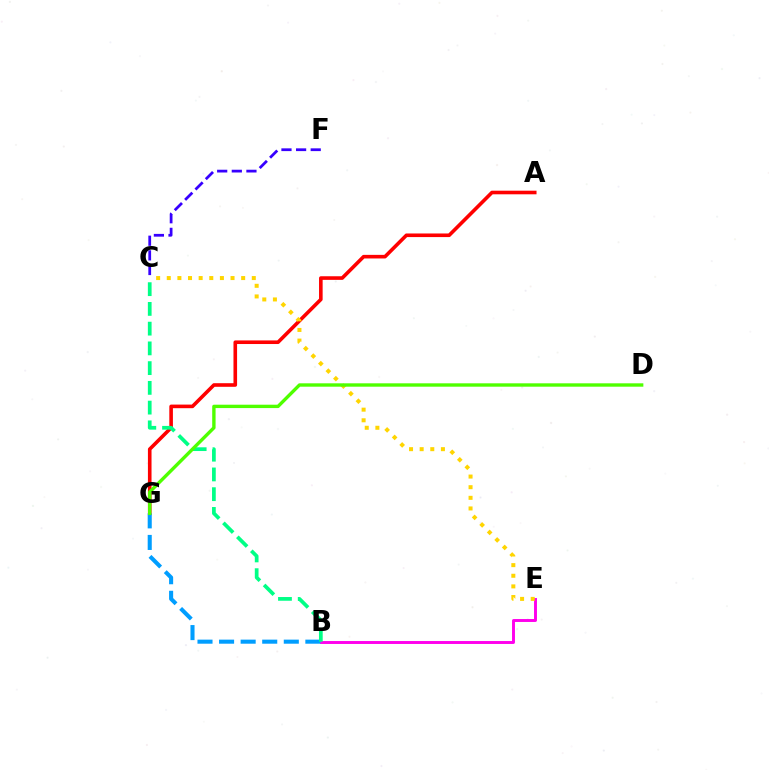{('C', 'F'): [{'color': '#3700ff', 'line_style': 'dashed', 'thickness': 1.99}], ('B', 'E'): [{'color': '#ff00ed', 'line_style': 'solid', 'thickness': 2.11}], ('A', 'G'): [{'color': '#ff0000', 'line_style': 'solid', 'thickness': 2.6}], ('B', 'G'): [{'color': '#009eff', 'line_style': 'dashed', 'thickness': 2.93}], ('B', 'C'): [{'color': '#00ff86', 'line_style': 'dashed', 'thickness': 2.68}], ('C', 'E'): [{'color': '#ffd500', 'line_style': 'dotted', 'thickness': 2.89}], ('D', 'G'): [{'color': '#4fff00', 'line_style': 'solid', 'thickness': 2.43}]}